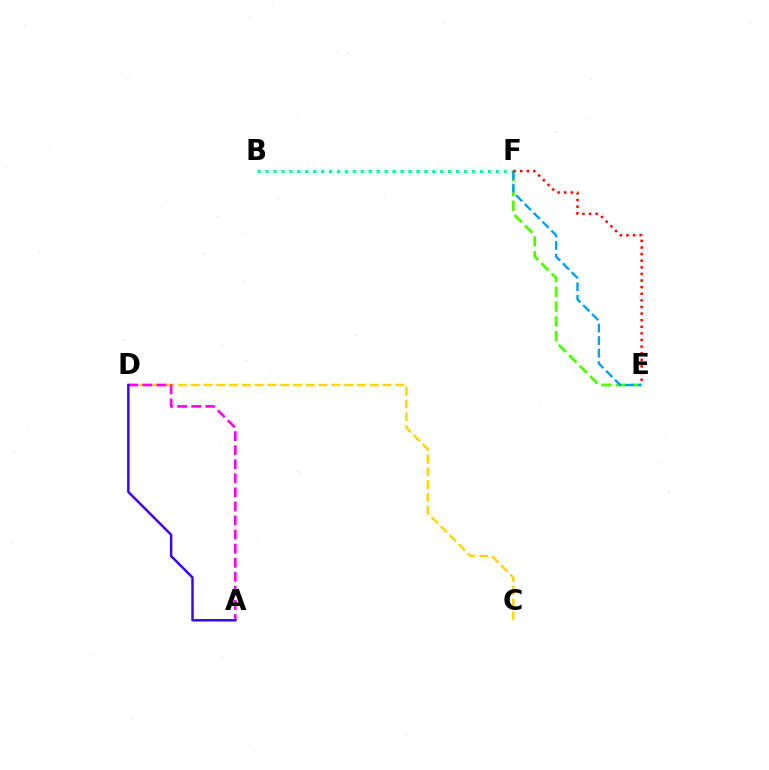{('E', 'F'): [{'color': '#4fff00', 'line_style': 'dashed', 'thickness': 2.01}, {'color': '#009eff', 'line_style': 'dashed', 'thickness': 1.7}, {'color': '#ff0000', 'line_style': 'dotted', 'thickness': 1.8}], ('B', 'F'): [{'color': '#00ff86', 'line_style': 'dotted', 'thickness': 2.16}], ('C', 'D'): [{'color': '#ffd500', 'line_style': 'dashed', 'thickness': 1.74}], ('A', 'D'): [{'color': '#ff00ed', 'line_style': 'dashed', 'thickness': 1.91}, {'color': '#3700ff', 'line_style': 'solid', 'thickness': 1.76}]}